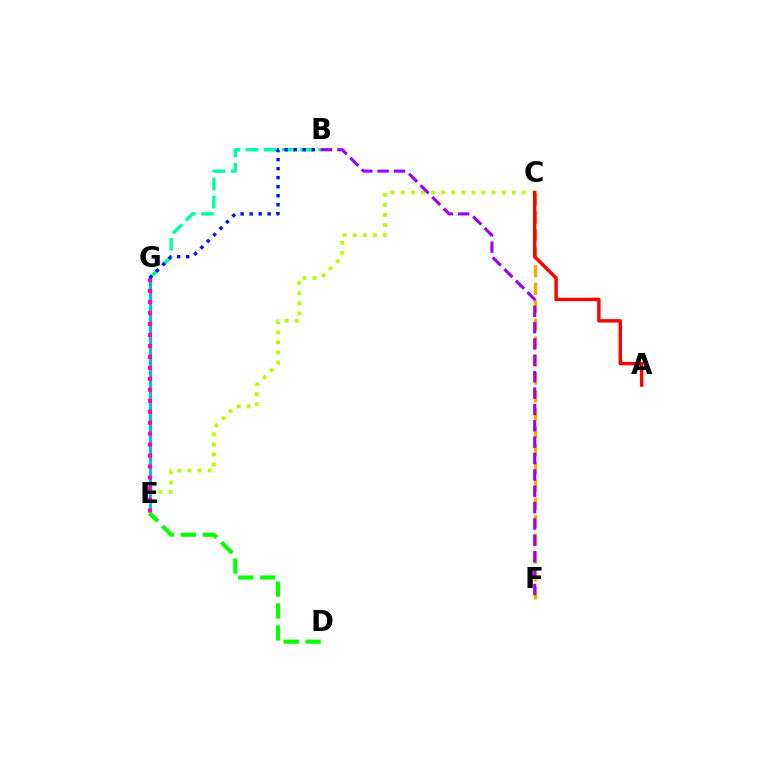{('E', 'G'): [{'color': '#00b5ff', 'line_style': 'solid', 'thickness': 2.12}, {'color': '#ff00bd', 'line_style': 'dotted', 'thickness': 2.98}], ('C', 'F'): [{'color': '#ffa500', 'line_style': 'dashed', 'thickness': 2.43}], ('C', 'E'): [{'color': '#b3ff00', 'line_style': 'dotted', 'thickness': 2.74}], ('B', 'F'): [{'color': '#9b00ff', 'line_style': 'dashed', 'thickness': 2.22}], ('D', 'E'): [{'color': '#08ff00', 'line_style': 'dashed', 'thickness': 2.98}], ('A', 'C'): [{'color': '#ff0000', 'line_style': 'solid', 'thickness': 2.46}], ('B', 'G'): [{'color': '#00ff9d', 'line_style': 'dashed', 'thickness': 2.46}, {'color': '#0010ff', 'line_style': 'dotted', 'thickness': 2.45}]}